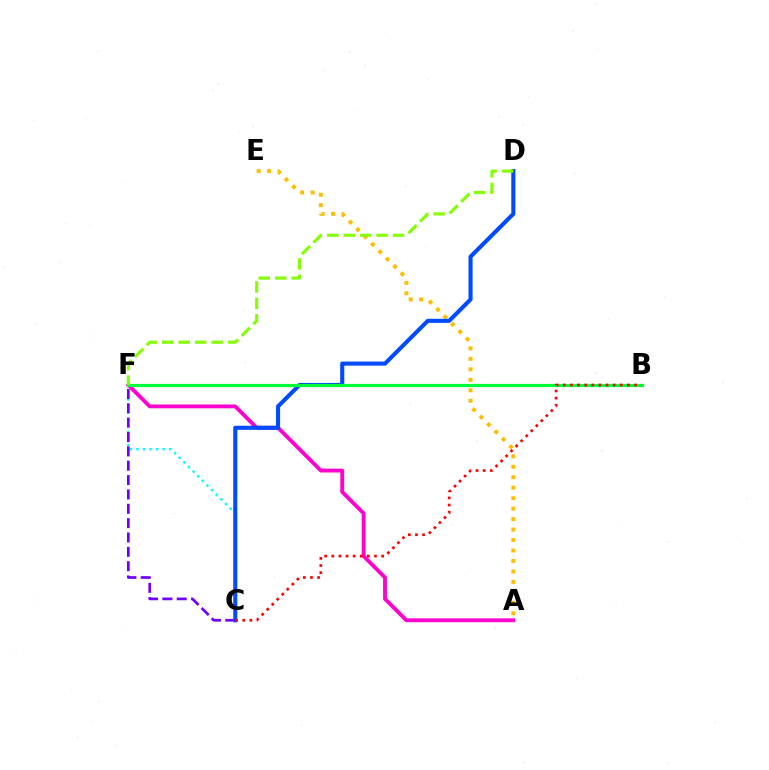{('A', 'E'): [{'color': '#ffbd00', 'line_style': 'dotted', 'thickness': 2.84}], ('C', 'F'): [{'color': '#00fff6', 'line_style': 'dotted', 'thickness': 1.78}, {'color': '#7200ff', 'line_style': 'dashed', 'thickness': 1.95}], ('A', 'F'): [{'color': '#ff00cf', 'line_style': 'solid', 'thickness': 2.77}], ('C', 'D'): [{'color': '#004bff', 'line_style': 'solid', 'thickness': 2.95}], ('B', 'F'): [{'color': '#00ff39', 'line_style': 'solid', 'thickness': 2.31}], ('D', 'F'): [{'color': '#84ff00', 'line_style': 'dashed', 'thickness': 2.24}], ('B', 'C'): [{'color': '#ff0000', 'line_style': 'dotted', 'thickness': 1.93}]}